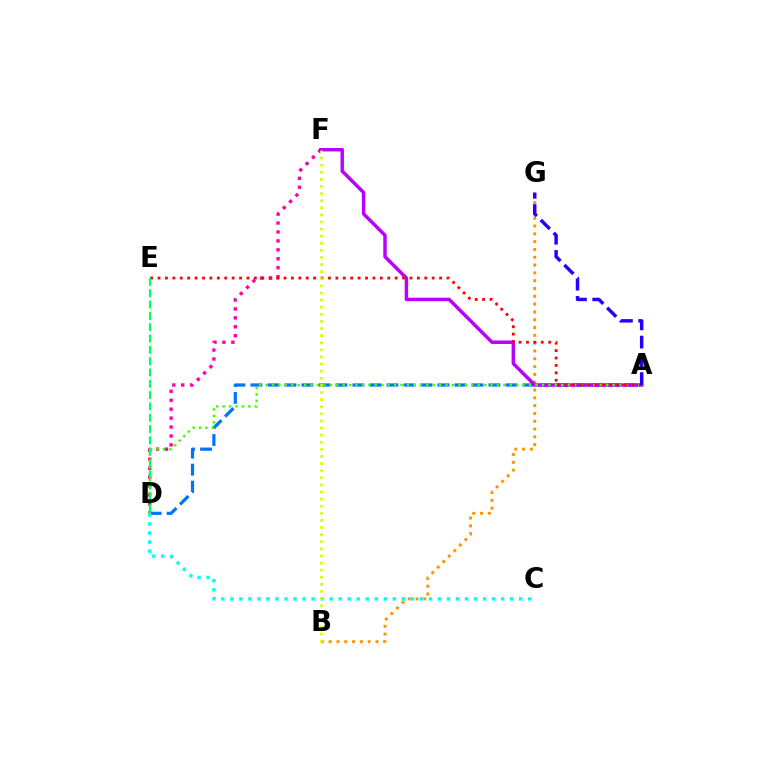{('D', 'F'): [{'color': '#ff00ac', 'line_style': 'dotted', 'thickness': 2.43}], ('A', 'D'): [{'color': '#0074ff', 'line_style': 'dashed', 'thickness': 2.31}, {'color': '#3dff00', 'line_style': 'dotted', 'thickness': 1.75}], ('C', 'D'): [{'color': '#00fff6', 'line_style': 'dotted', 'thickness': 2.45}], ('B', 'G'): [{'color': '#ff9400', 'line_style': 'dotted', 'thickness': 2.12}], ('A', 'F'): [{'color': '#b900ff', 'line_style': 'solid', 'thickness': 2.49}], ('A', 'E'): [{'color': '#ff0000', 'line_style': 'dotted', 'thickness': 2.01}], ('B', 'F'): [{'color': '#d1ff00', 'line_style': 'dotted', 'thickness': 1.93}], ('D', 'E'): [{'color': '#00ff5c', 'line_style': 'dashed', 'thickness': 1.54}], ('A', 'G'): [{'color': '#2500ff', 'line_style': 'dashed', 'thickness': 2.48}]}